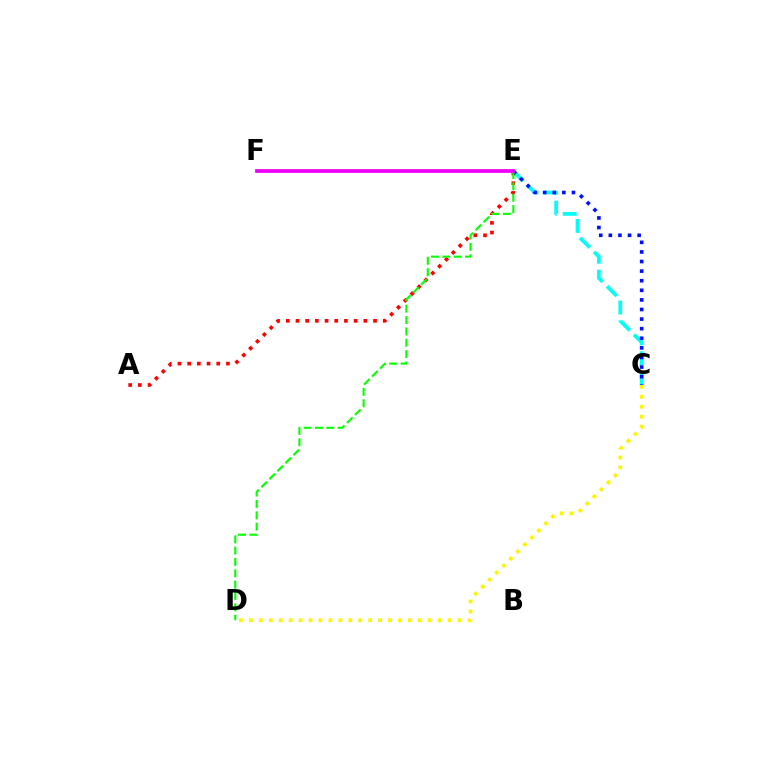{('C', 'E'): [{'color': '#00fff6', 'line_style': 'dashed', 'thickness': 2.7}, {'color': '#0010ff', 'line_style': 'dotted', 'thickness': 2.61}], ('A', 'E'): [{'color': '#ff0000', 'line_style': 'dotted', 'thickness': 2.63}], ('C', 'D'): [{'color': '#fcf500', 'line_style': 'dotted', 'thickness': 2.7}], ('D', 'E'): [{'color': '#08ff00', 'line_style': 'dashed', 'thickness': 1.54}], ('E', 'F'): [{'color': '#ee00ff', 'line_style': 'solid', 'thickness': 2.7}]}